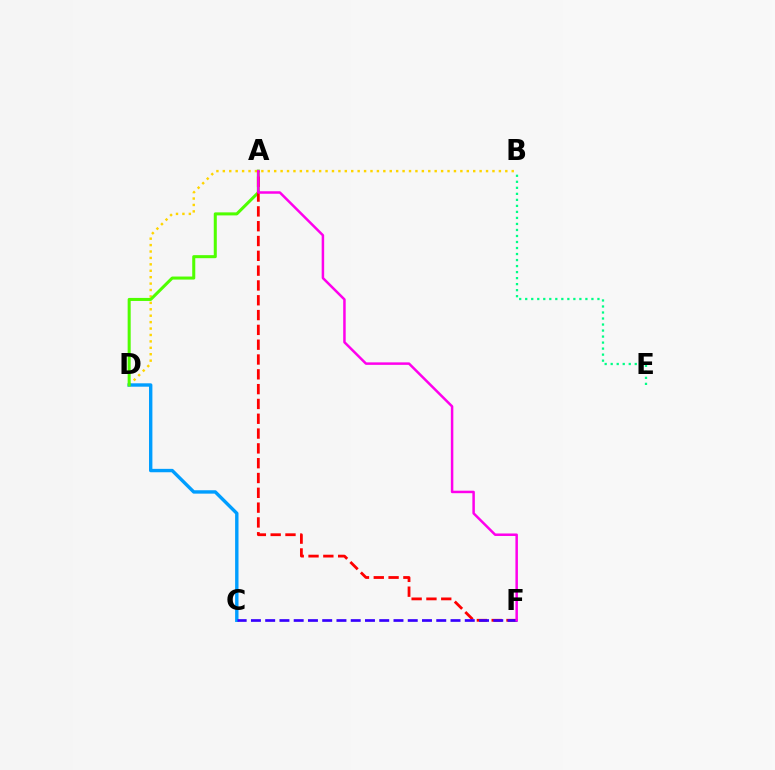{('B', 'D'): [{'color': '#ffd500', 'line_style': 'dotted', 'thickness': 1.74}], ('C', 'D'): [{'color': '#009eff', 'line_style': 'solid', 'thickness': 2.44}], ('A', 'D'): [{'color': '#4fff00', 'line_style': 'solid', 'thickness': 2.19}], ('A', 'F'): [{'color': '#ff0000', 'line_style': 'dashed', 'thickness': 2.01}, {'color': '#ff00ed', 'line_style': 'solid', 'thickness': 1.8}], ('C', 'F'): [{'color': '#3700ff', 'line_style': 'dashed', 'thickness': 1.94}], ('B', 'E'): [{'color': '#00ff86', 'line_style': 'dotted', 'thickness': 1.64}]}